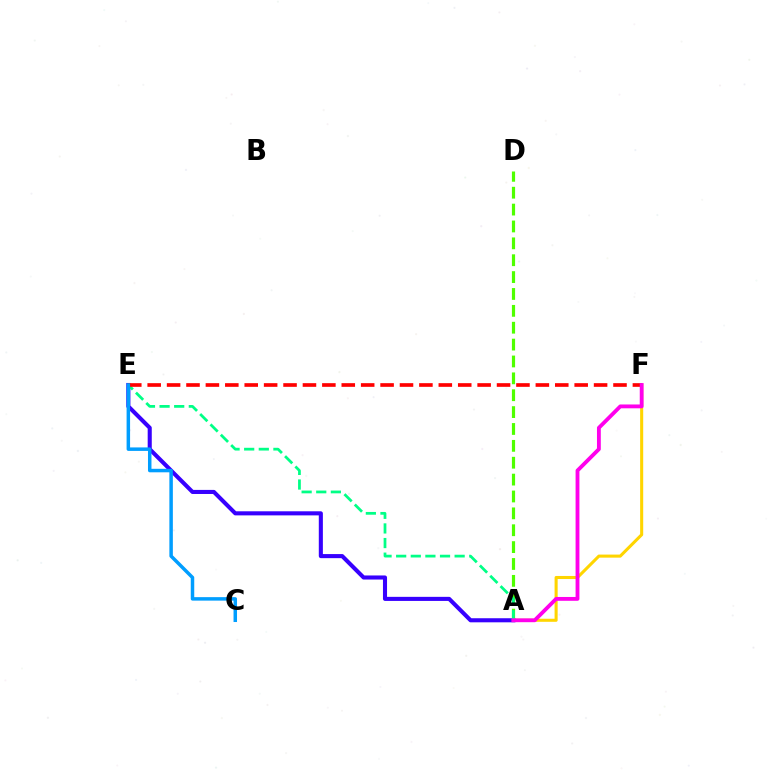{('A', 'F'): [{'color': '#ffd500', 'line_style': 'solid', 'thickness': 2.21}, {'color': '#ff00ed', 'line_style': 'solid', 'thickness': 2.76}], ('A', 'E'): [{'color': '#3700ff', 'line_style': 'solid', 'thickness': 2.94}, {'color': '#00ff86', 'line_style': 'dashed', 'thickness': 1.99}], ('A', 'D'): [{'color': '#4fff00', 'line_style': 'dashed', 'thickness': 2.29}], ('E', 'F'): [{'color': '#ff0000', 'line_style': 'dashed', 'thickness': 2.64}], ('C', 'E'): [{'color': '#009eff', 'line_style': 'solid', 'thickness': 2.51}]}